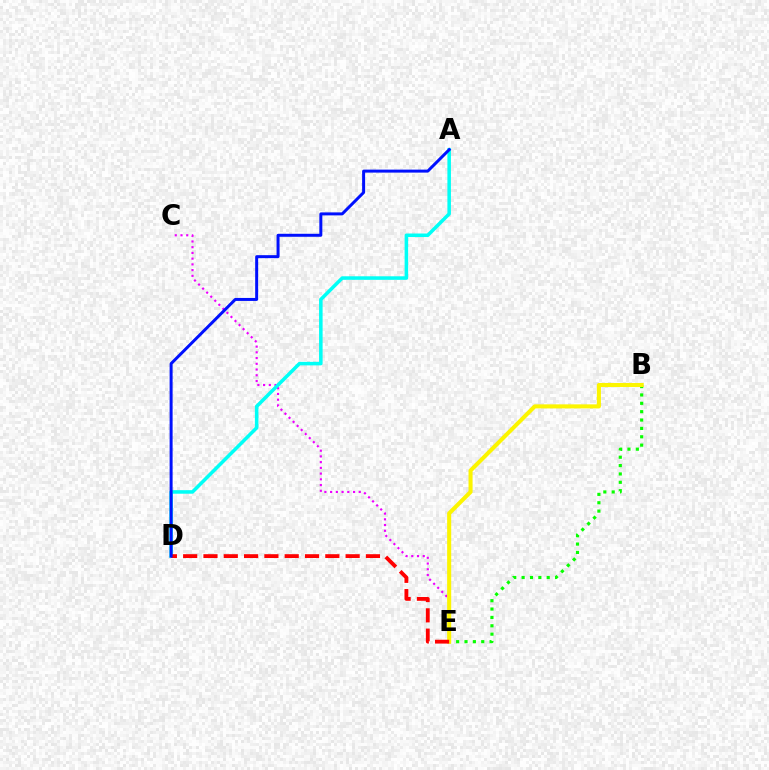{('C', 'E'): [{'color': '#ee00ff', 'line_style': 'dotted', 'thickness': 1.56}], ('B', 'E'): [{'color': '#08ff00', 'line_style': 'dotted', 'thickness': 2.27}, {'color': '#fcf500', 'line_style': 'solid', 'thickness': 2.93}], ('A', 'D'): [{'color': '#00fff6', 'line_style': 'solid', 'thickness': 2.55}, {'color': '#0010ff', 'line_style': 'solid', 'thickness': 2.15}], ('D', 'E'): [{'color': '#ff0000', 'line_style': 'dashed', 'thickness': 2.76}]}